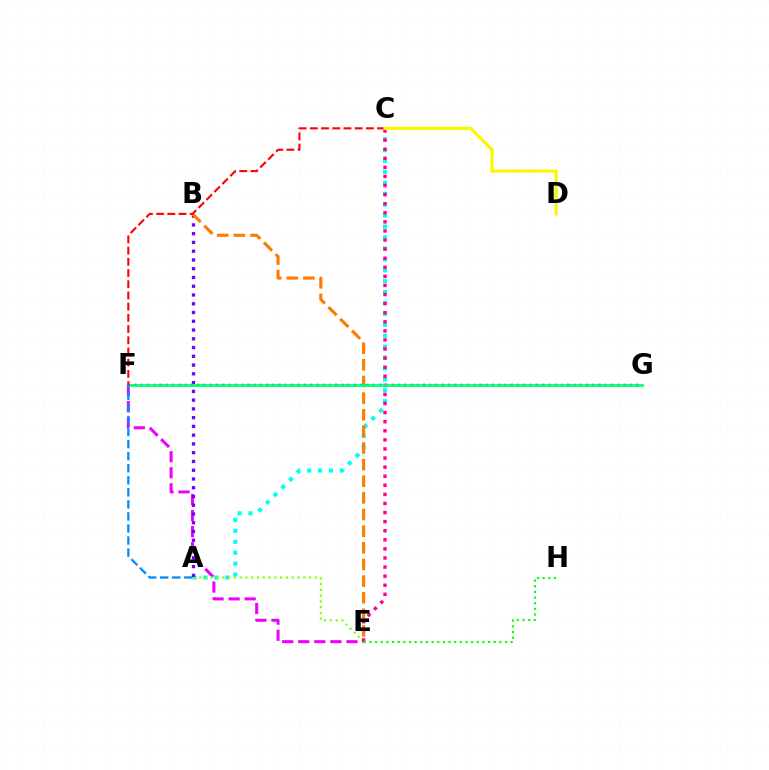{('A', 'C'): [{'color': '#00fff6', 'line_style': 'dotted', 'thickness': 2.97}], ('E', 'F'): [{'color': '#ee00ff', 'line_style': 'dashed', 'thickness': 2.18}], ('A', 'E'): [{'color': '#84ff00', 'line_style': 'dotted', 'thickness': 1.57}], ('F', 'G'): [{'color': '#0010ff', 'line_style': 'dotted', 'thickness': 1.7}, {'color': '#00ff74', 'line_style': 'solid', 'thickness': 1.93}], ('A', 'B'): [{'color': '#7200ff', 'line_style': 'dotted', 'thickness': 2.38}], ('C', 'E'): [{'color': '#ff0094', 'line_style': 'dotted', 'thickness': 2.47}], ('B', 'E'): [{'color': '#ff7c00', 'line_style': 'dashed', 'thickness': 2.26}], ('C', 'F'): [{'color': '#ff0000', 'line_style': 'dashed', 'thickness': 1.52}], ('E', 'H'): [{'color': '#08ff00', 'line_style': 'dotted', 'thickness': 1.53}], ('C', 'D'): [{'color': '#fcf500', 'line_style': 'solid', 'thickness': 2.28}], ('A', 'F'): [{'color': '#008cff', 'line_style': 'dashed', 'thickness': 1.64}]}